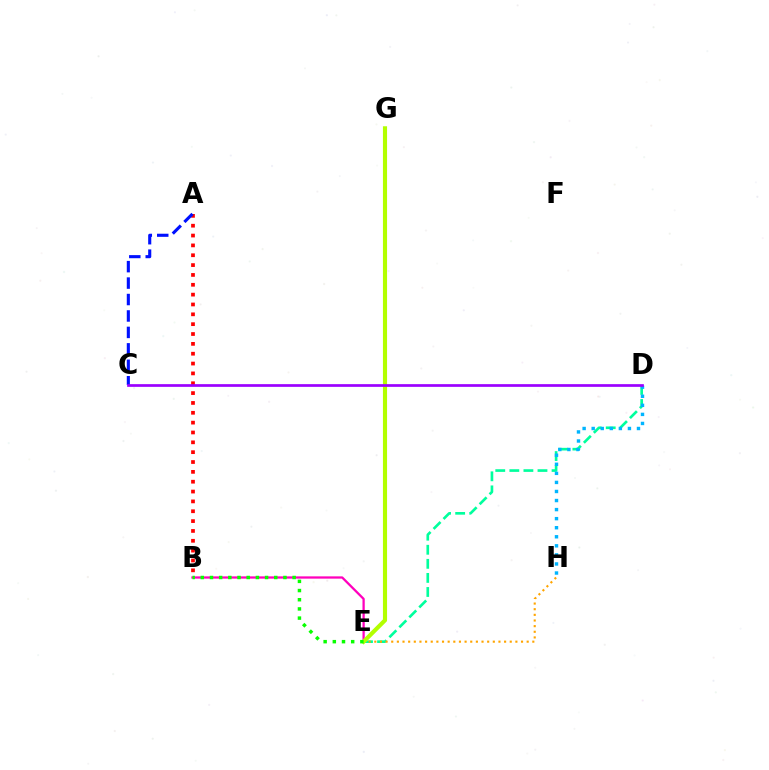{('A', 'B'): [{'color': '#ff0000', 'line_style': 'dotted', 'thickness': 2.68}], ('D', 'E'): [{'color': '#00ff9d', 'line_style': 'dashed', 'thickness': 1.91}], ('E', 'H'): [{'color': '#ffa500', 'line_style': 'dotted', 'thickness': 1.53}], ('B', 'E'): [{'color': '#ff00bd', 'line_style': 'solid', 'thickness': 1.64}, {'color': '#08ff00', 'line_style': 'dotted', 'thickness': 2.5}], ('A', 'C'): [{'color': '#0010ff', 'line_style': 'dashed', 'thickness': 2.23}], ('E', 'G'): [{'color': '#b3ff00', 'line_style': 'solid', 'thickness': 2.97}], ('D', 'H'): [{'color': '#00b5ff', 'line_style': 'dotted', 'thickness': 2.46}], ('C', 'D'): [{'color': '#9b00ff', 'line_style': 'solid', 'thickness': 1.95}]}